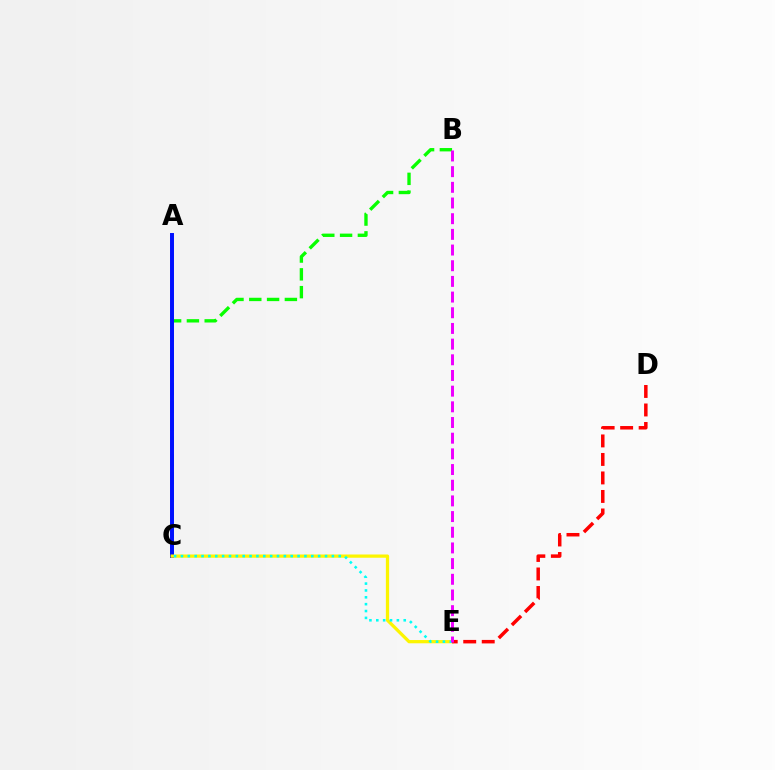{('B', 'C'): [{'color': '#08ff00', 'line_style': 'dashed', 'thickness': 2.42}], ('A', 'C'): [{'color': '#0010ff', 'line_style': 'solid', 'thickness': 2.85}], ('C', 'E'): [{'color': '#fcf500', 'line_style': 'solid', 'thickness': 2.34}, {'color': '#00fff6', 'line_style': 'dotted', 'thickness': 1.86}], ('D', 'E'): [{'color': '#ff0000', 'line_style': 'dashed', 'thickness': 2.51}], ('B', 'E'): [{'color': '#ee00ff', 'line_style': 'dashed', 'thickness': 2.13}]}